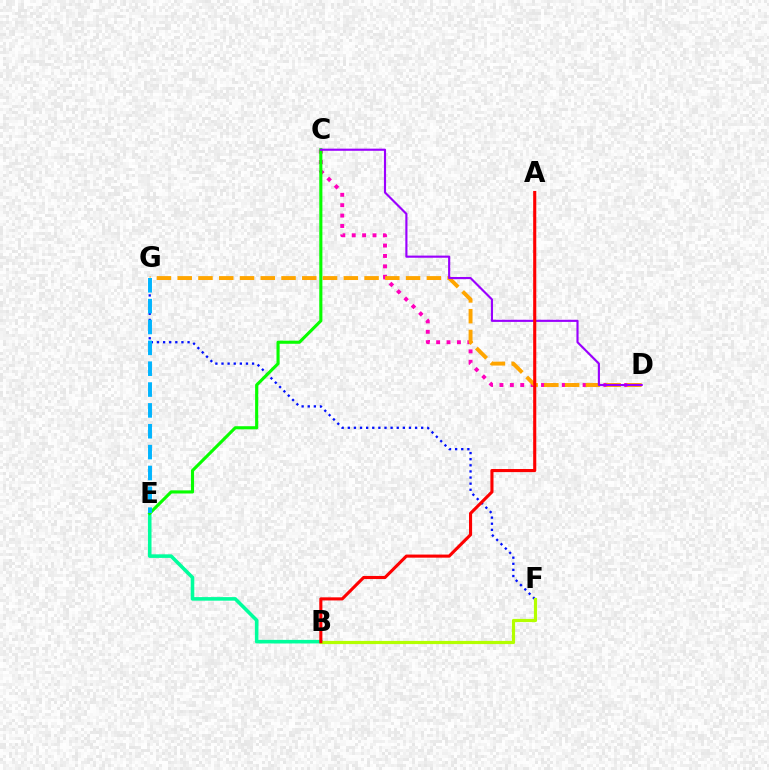{('C', 'D'): [{'color': '#ff00bd', 'line_style': 'dotted', 'thickness': 2.82}, {'color': '#9b00ff', 'line_style': 'solid', 'thickness': 1.54}], ('B', 'E'): [{'color': '#00ff9d', 'line_style': 'solid', 'thickness': 2.57}], ('F', 'G'): [{'color': '#0010ff', 'line_style': 'dotted', 'thickness': 1.66}], ('C', 'E'): [{'color': '#08ff00', 'line_style': 'solid', 'thickness': 2.24}], ('D', 'G'): [{'color': '#ffa500', 'line_style': 'dashed', 'thickness': 2.82}], ('B', 'F'): [{'color': '#b3ff00', 'line_style': 'solid', 'thickness': 2.29}], ('E', 'G'): [{'color': '#00b5ff', 'line_style': 'dashed', 'thickness': 2.83}], ('A', 'B'): [{'color': '#ff0000', 'line_style': 'solid', 'thickness': 2.23}]}